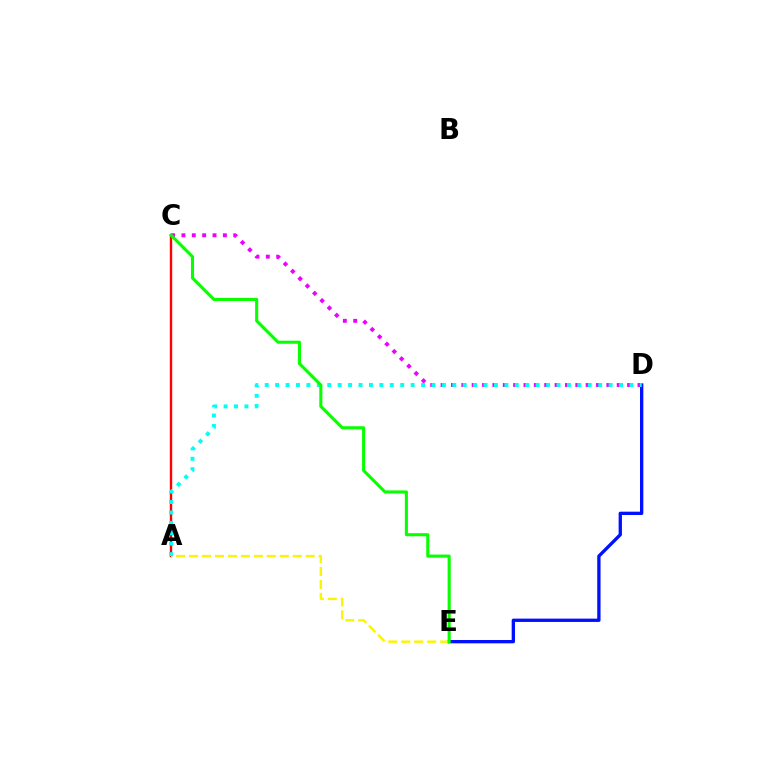{('A', 'C'): [{'color': '#ff0000', 'line_style': 'solid', 'thickness': 1.72}], ('D', 'E'): [{'color': '#0010ff', 'line_style': 'solid', 'thickness': 2.39}], ('C', 'D'): [{'color': '#ee00ff', 'line_style': 'dotted', 'thickness': 2.82}], ('A', 'E'): [{'color': '#fcf500', 'line_style': 'dashed', 'thickness': 1.76}], ('A', 'D'): [{'color': '#00fff6', 'line_style': 'dotted', 'thickness': 2.83}], ('C', 'E'): [{'color': '#08ff00', 'line_style': 'solid', 'thickness': 2.22}]}